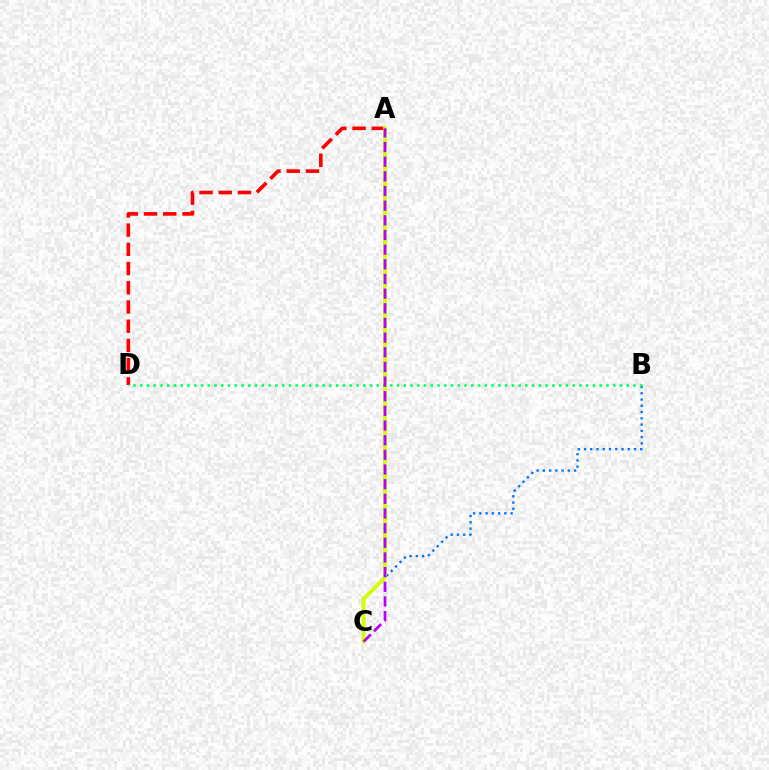{('B', 'C'): [{'color': '#0074ff', 'line_style': 'dotted', 'thickness': 1.7}], ('A', 'D'): [{'color': '#ff0000', 'line_style': 'dashed', 'thickness': 2.61}], ('A', 'C'): [{'color': '#d1ff00', 'line_style': 'solid', 'thickness': 2.79}, {'color': '#b900ff', 'line_style': 'dashed', 'thickness': 1.99}], ('B', 'D'): [{'color': '#00ff5c', 'line_style': 'dotted', 'thickness': 1.84}]}